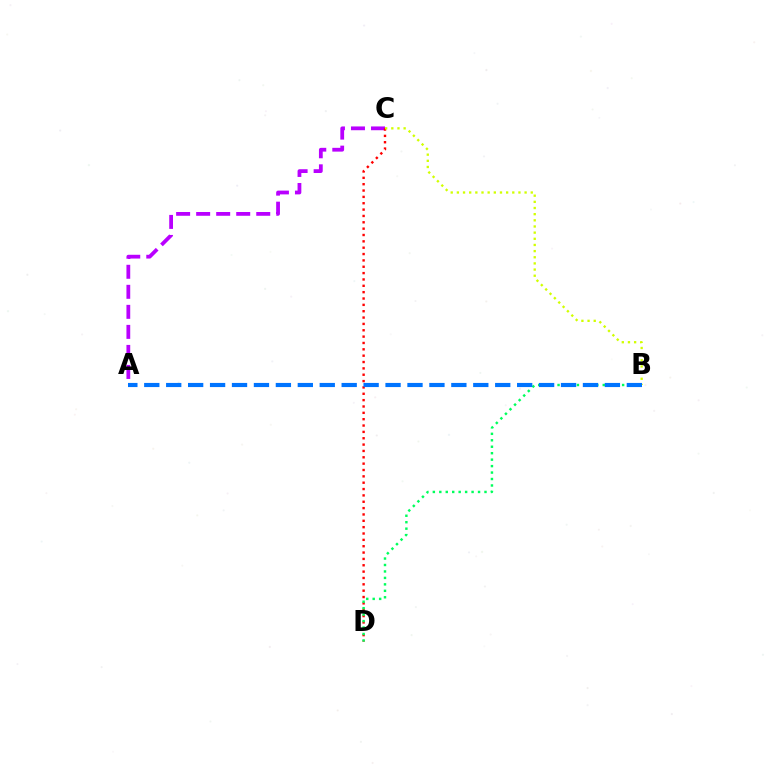{('A', 'C'): [{'color': '#b900ff', 'line_style': 'dashed', 'thickness': 2.72}], ('C', 'D'): [{'color': '#ff0000', 'line_style': 'dotted', 'thickness': 1.73}], ('B', 'D'): [{'color': '#00ff5c', 'line_style': 'dotted', 'thickness': 1.75}], ('B', 'C'): [{'color': '#d1ff00', 'line_style': 'dotted', 'thickness': 1.67}], ('A', 'B'): [{'color': '#0074ff', 'line_style': 'dashed', 'thickness': 2.98}]}